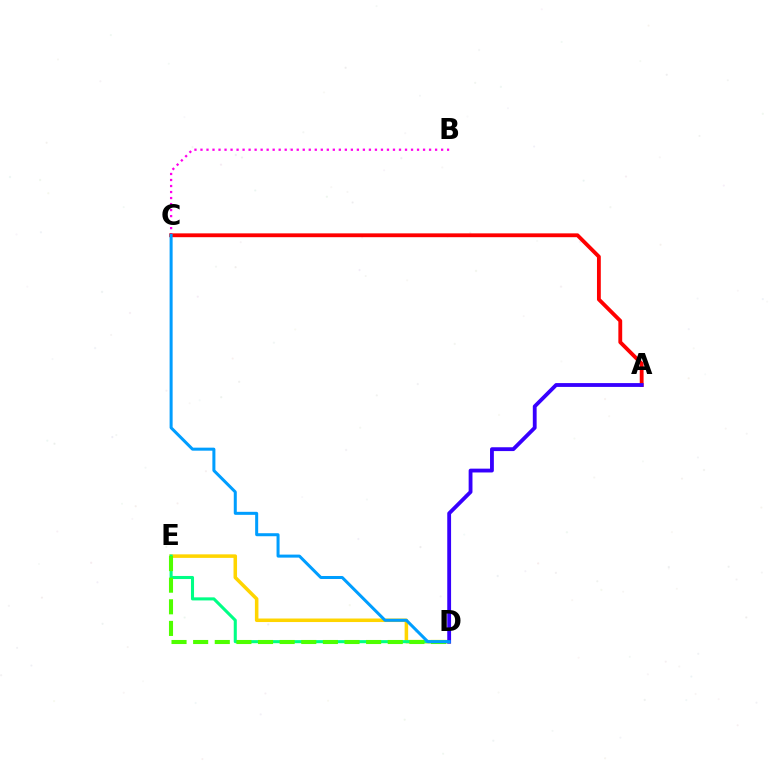{('D', 'E'): [{'color': '#ffd500', 'line_style': 'solid', 'thickness': 2.54}, {'color': '#00ff86', 'line_style': 'solid', 'thickness': 2.21}, {'color': '#4fff00', 'line_style': 'dashed', 'thickness': 2.94}], ('B', 'C'): [{'color': '#ff00ed', 'line_style': 'dotted', 'thickness': 1.63}], ('A', 'C'): [{'color': '#ff0000', 'line_style': 'solid', 'thickness': 2.76}], ('A', 'D'): [{'color': '#3700ff', 'line_style': 'solid', 'thickness': 2.75}], ('C', 'D'): [{'color': '#009eff', 'line_style': 'solid', 'thickness': 2.17}]}